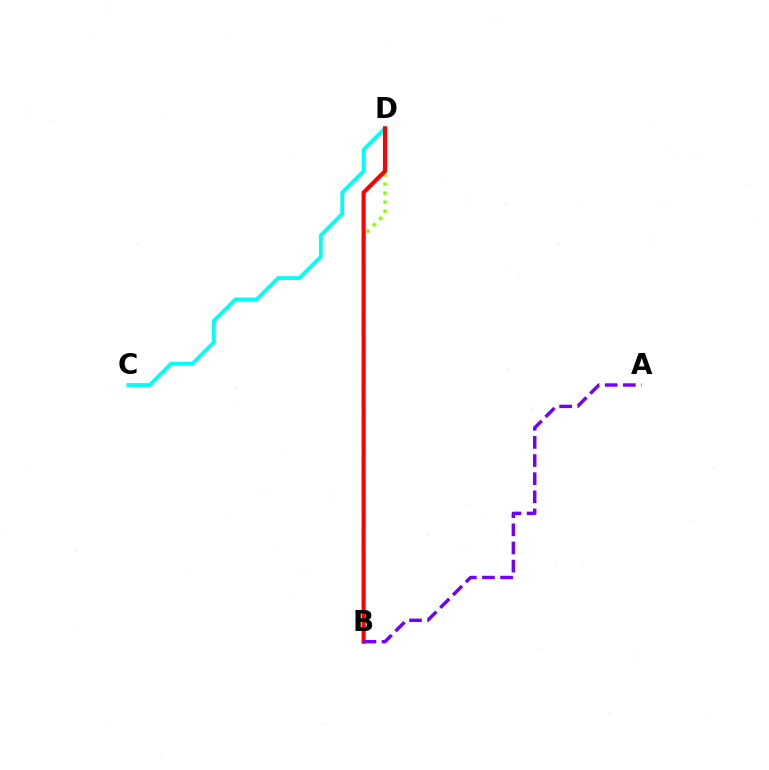{('B', 'D'): [{'color': '#84ff00', 'line_style': 'dotted', 'thickness': 2.45}, {'color': '#ff0000', 'line_style': 'solid', 'thickness': 2.96}], ('C', 'D'): [{'color': '#00fff6', 'line_style': 'solid', 'thickness': 2.74}], ('A', 'B'): [{'color': '#7200ff', 'line_style': 'dashed', 'thickness': 2.46}]}